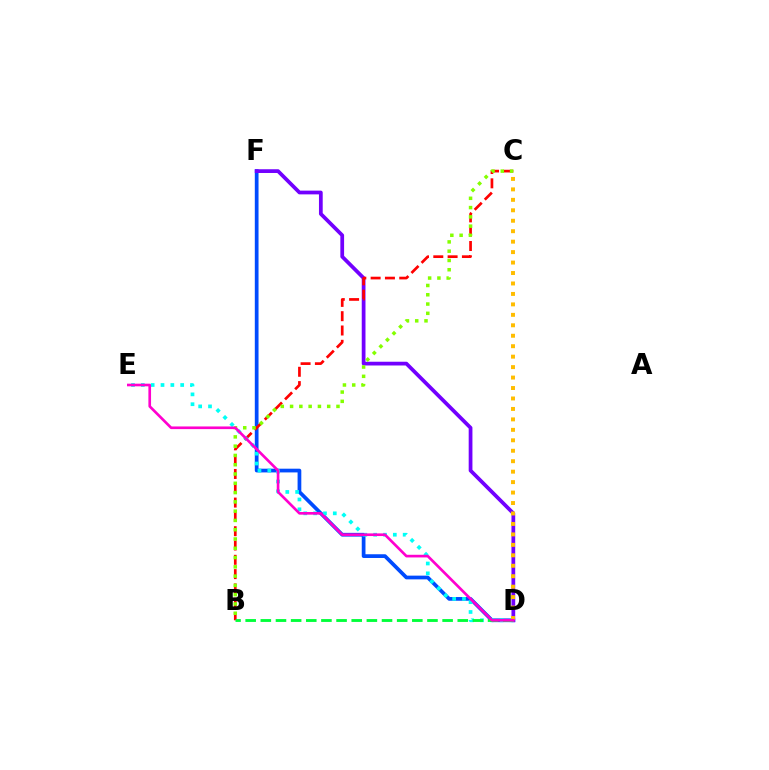{('D', 'F'): [{'color': '#004bff', 'line_style': 'solid', 'thickness': 2.68}, {'color': '#7200ff', 'line_style': 'solid', 'thickness': 2.7}], ('B', 'C'): [{'color': '#ff0000', 'line_style': 'dashed', 'thickness': 1.94}, {'color': '#84ff00', 'line_style': 'dotted', 'thickness': 2.52}], ('D', 'E'): [{'color': '#00fff6', 'line_style': 'dotted', 'thickness': 2.67}, {'color': '#ff00cf', 'line_style': 'solid', 'thickness': 1.91}], ('B', 'D'): [{'color': '#00ff39', 'line_style': 'dashed', 'thickness': 2.06}], ('C', 'D'): [{'color': '#ffbd00', 'line_style': 'dotted', 'thickness': 2.84}]}